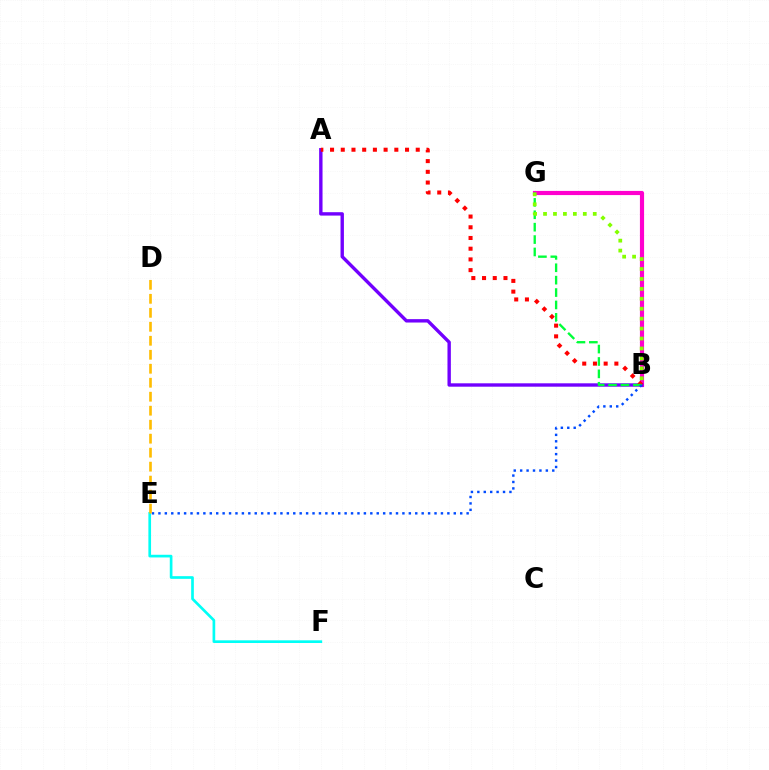{('E', 'F'): [{'color': '#00fff6', 'line_style': 'solid', 'thickness': 1.93}], ('B', 'G'): [{'color': '#ff00cf', 'line_style': 'solid', 'thickness': 2.99}, {'color': '#00ff39', 'line_style': 'dashed', 'thickness': 1.68}, {'color': '#84ff00', 'line_style': 'dotted', 'thickness': 2.7}], ('A', 'B'): [{'color': '#7200ff', 'line_style': 'solid', 'thickness': 2.44}, {'color': '#ff0000', 'line_style': 'dotted', 'thickness': 2.91}], ('B', 'E'): [{'color': '#004bff', 'line_style': 'dotted', 'thickness': 1.74}], ('D', 'E'): [{'color': '#ffbd00', 'line_style': 'dashed', 'thickness': 1.9}]}